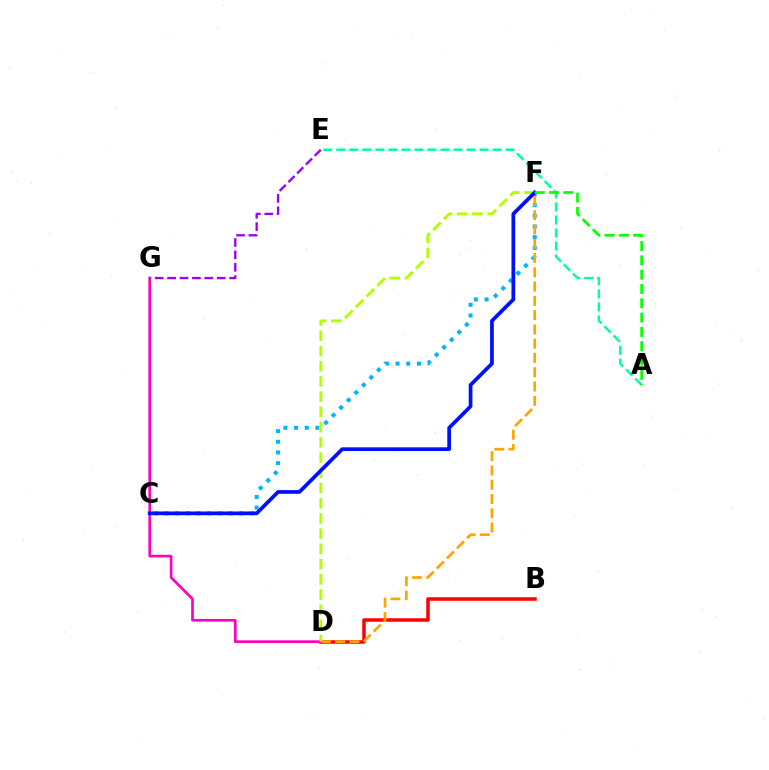{('A', 'E'): [{'color': '#00ff9d', 'line_style': 'dashed', 'thickness': 1.77}], ('B', 'D'): [{'color': '#ff0000', 'line_style': 'solid', 'thickness': 2.53}], ('C', 'F'): [{'color': '#00b5ff', 'line_style': 'dotted', 'thickness': 2.9}, {'color': '#0010ff', 'line_style': 'solid', 'thickness': 2.68}], ('D', 'F'): [{'color': '#ffa500', 'line_style': 'dashed', 'thickness': 1.94}, {'color': '#b3ff00', 'line_style': 'dashed', 'thickness': 2.07}], ('D', 'G'): [{'color': '#ff00bd', 'line_style': 'solid', 'thickness': 1.93}], ('A', 'F'): [{'color': '#08ff00', 'line_style': 'dashed', 'thickness': 1.94}], ('E', 'G'): [{'color': '#9b00ff', 'line_style': 'dashed', 'thickness': 1.69}]}